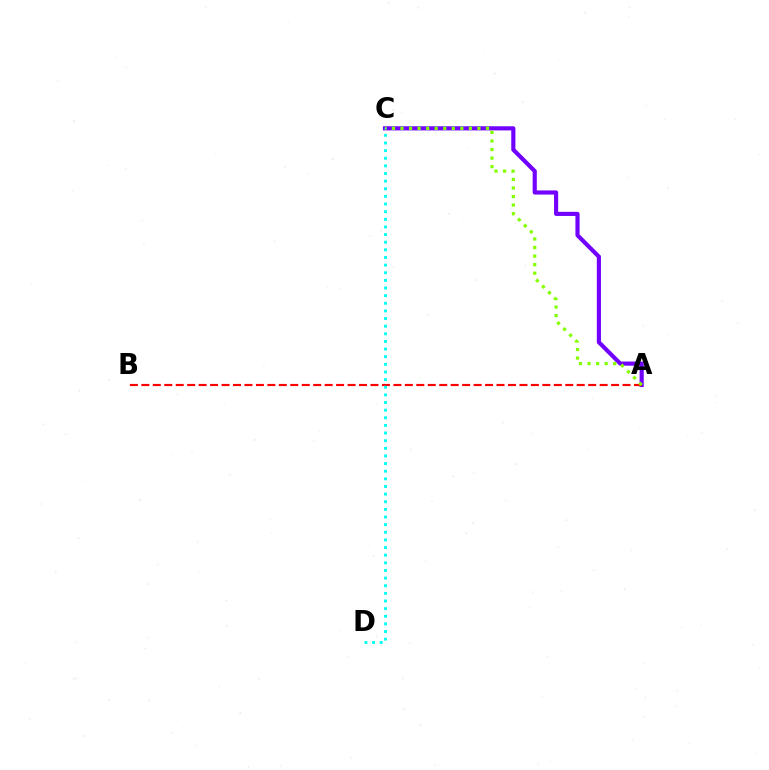{('A', 'C'): [{'color': '#7200ff', 'line_style': 'solid', 'thickness': 2.98}, {'color': '#84ff00', 'line_style': 'dotted', 'thickness': 2.32}], ('A', 'B'): [{'color': '#ff0000', 'line_style': 'dashed', 'thickness': 1.56}], ('C', 'D'): [{'color': '#00fff6', 'line_style': 'dotted', 'thickness': 2.07}]}